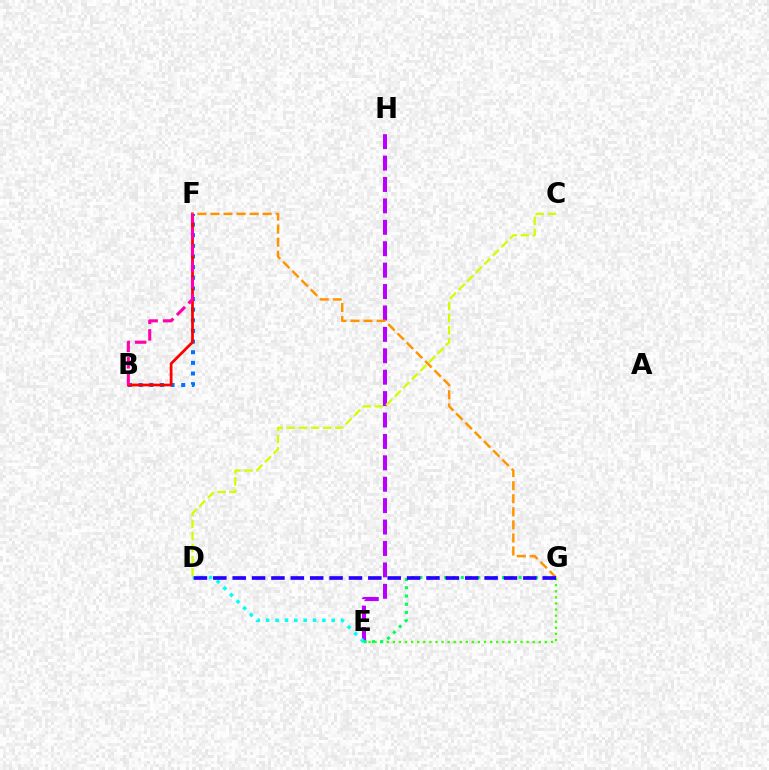{('E', 'H'): [{'color': '#b900ff', 'line_style': 'dashed', 'thickness': 2.91}], ('B', 'F'): [{'color': '#0074ff', 'line_style': 'dotted', 'thickness': 2.89}, {'color': '#ff0000', 'line_style': 'solid', 'thickness': 1.98}, {'color': '#ff00ac', 'line_style': 'dashed', 'thickness': 2.23}], ('E', 'G'): [{'color': '#3dff00', 'line_style': 'dotted', 'thickness': 1.65}, {'color': '#00ff5c', 'line_style': 'dotted', 'thickness': 2.24}], ('F', 'G'): [{'color': '#ff9400', 'line_style': 'dashed', 'thickness': 1.77}], ('D', 'E'): [{'color': '#00fff6', 'line_style': 'dotted', 'thickness': 2.54}], ('C', 'D'): [{'color': '#d1ff00', 'line_style': 'dashed', 'thickness': 1.64}], ('D', 'G'): [{'color': '#2500ff', 'line_style': 'dashed', 'thickness': 2.63}]}